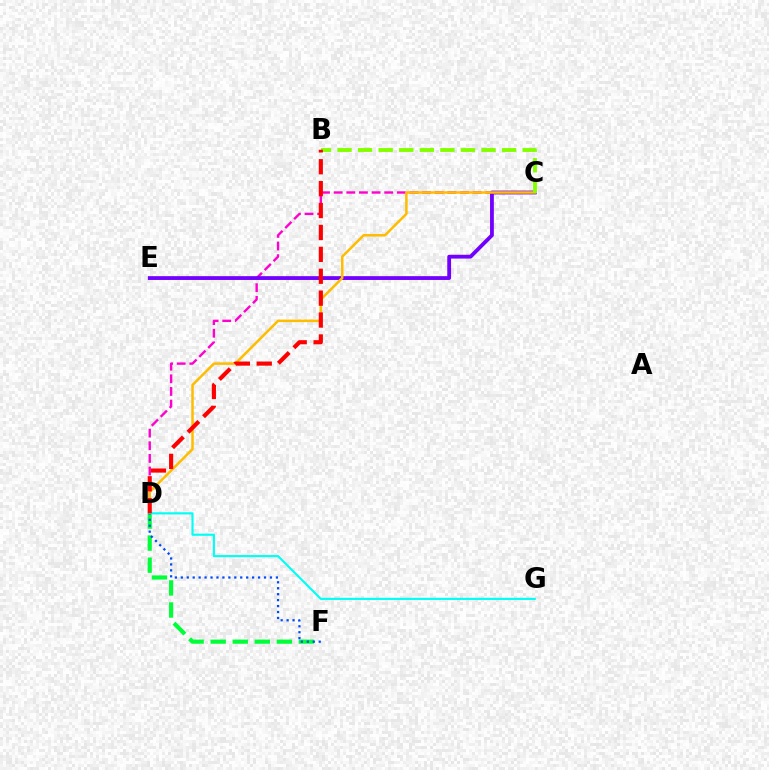{('C', 'D'): [{'color': '#ff00cf', 'line_style': 'dashed', 'thickness': 1.72}, {'color': '#ffbd00', 'line_style': 'solid', 'thickness': 1.81}], ('D', 'F'): [{'color': '#00ff39', 'line_style': 'dashed', 'thickness': 3.0}, {'color': '#004bff', 'line_style': 'dotted', 'thickness': 1.61}], ('C', 'E'): [{'color': '#7200ff', 'line_style': 'solid', 'thickness': 2.74}], ('D', 'G'): [{'color': '#00fff6', 'line_style': 'solid', 'thickness': 1.54}], ('B', 'C'): [{'color': '#84ff00', 'line_style': 'dashed', 'thickness': 2.79}], ('B', 'D'): [{'color': '#ff0000', 'line_style': 'dashed', 'thickness': 2.98}]}